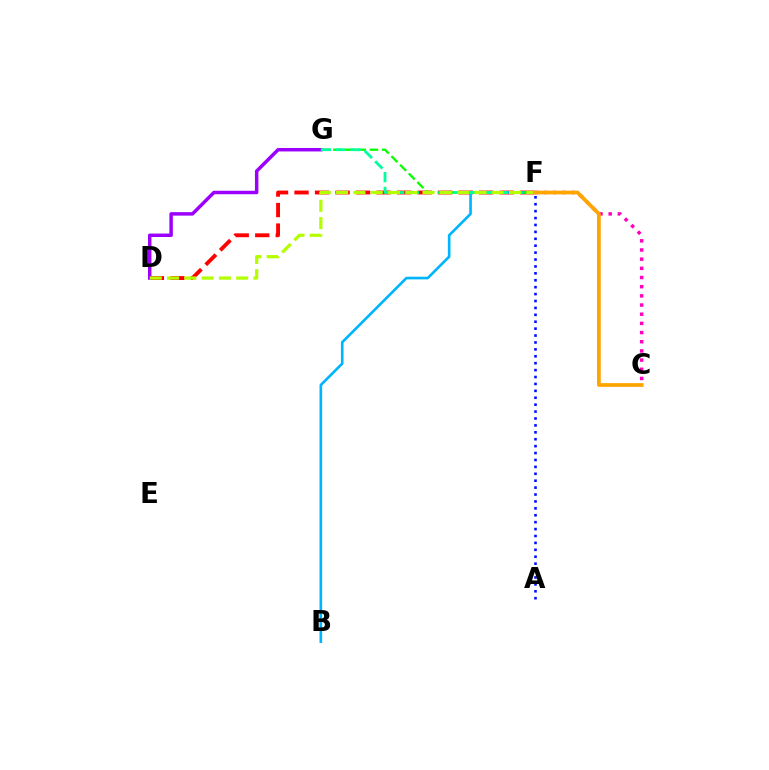{('A', 'F'): [{'color': '#0010ff', 'line_style': 'dotted', 'thickness': 1.88}], ('C', 'F'): [{'color': '#ff00bd', 'line_style': 'dotted', 'thickness': 2.49}, {'color': '#ffa500', 'line_style': 'solid', 'thickness': 2.69}], ('D', 'F'): [{'color': '#ff0000', 'line_style': 'dashed', 'thickness': 2.79}, {'color': '#b3ff00', 'line_style': 'dashed', 'thickness': 2.35}], ('B', 'F'): [{'color': '#00b5ff', 'line_style': 'solid', 'thickness': 1.91}], ('F', 'G'): [{'color': '#08ff00', 'line_style': 'dashed', 'thickness': 1.66}, {'color': '#00ff9d', 'line_style': 'dashed', 'thickness': 2.01}], ('D', 'G'): [{'color': '#9b00ff', 'line_style': 'solid', 'thickness': 2.5}]}